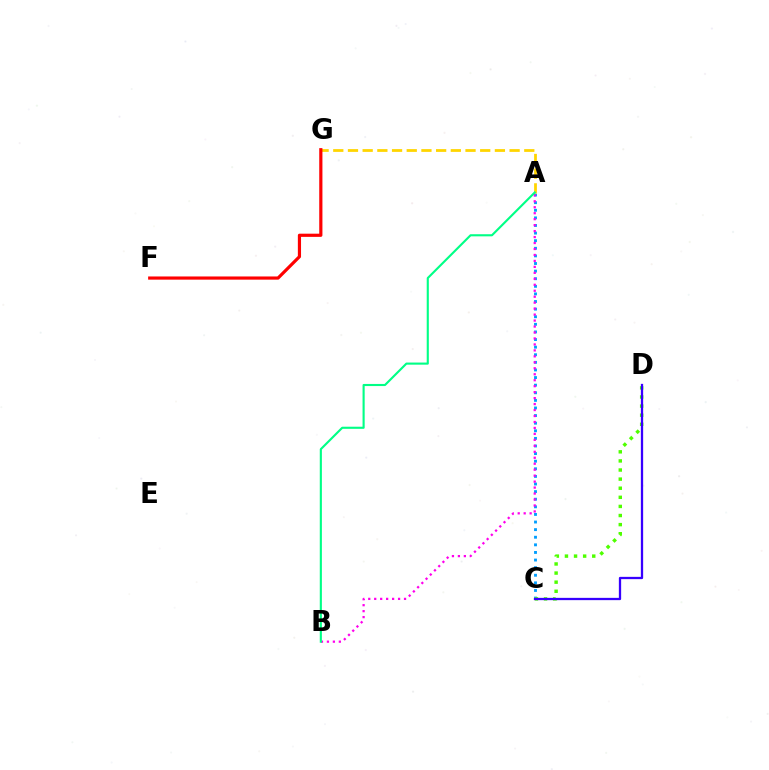{('A', 'C'): [{'color': '#009eff', 'line_style': 'dotted', 'thickness': 2.07}], ('C', 'D'): [{'color': '#4fff00', 'line_style': 'dotted', 'thickness': 2.47}, {'color': '#3700ff', 'line_style': 'solid', 'thickness': 1.64}], ('A', 'G'): [{'color': '#ffd500', 'line_style': 'dashed', 'thickness': 2.0}], ('F', 'G'): [{'color': '#ff0000', 'line_style': 'solid', 'thickness': 2.29}], ('A', 'B'): [{'color': '#ff00ed', 'line_style': 'dotted', 'thickness': 1.62}, {'color': '#00ff86', 'line_style': 'solid', 'thickness': 1.53}]}